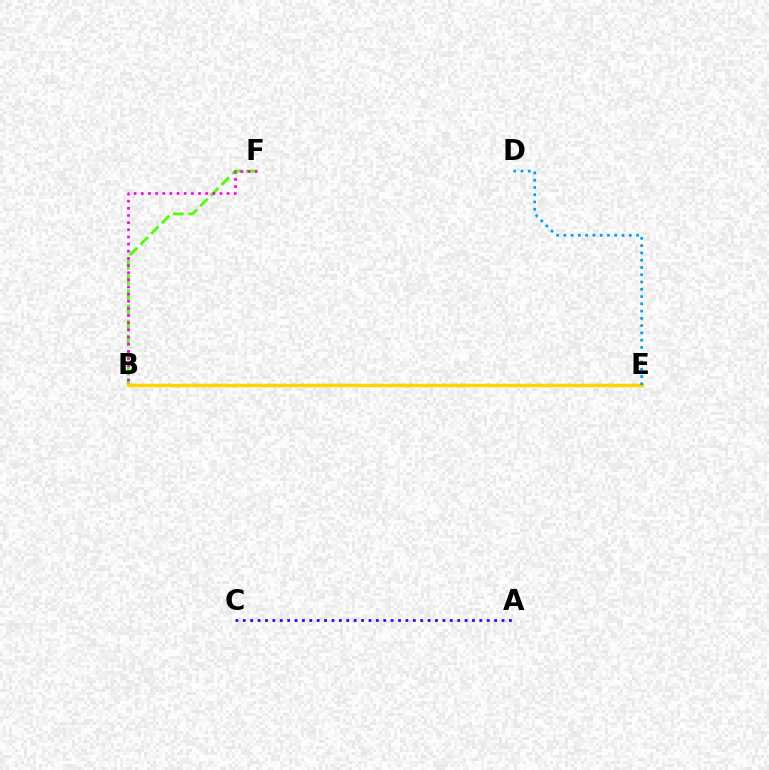{('B', 'F'): [{'color': '#4fff00', 'line_style': 'dashed', 'thickness': 2.05}, {'color': '#ff00ed', 'line_style': 'dotted', 'thickness': 1.94}], ('B', 'E'): [{'color': '#00ff86', 'line_style': 'dotted', 'thickness': 1.56}, {'color': '#ff0000', 'line_style': 'solid', 'thickness': 1.83}, {'color': '#ffd500', 'line_style': 'solid', 'thickness': 2.52}], ('A', 'C'): [{'color': '#3700ff', 'line_style': 'dotted', 'thickness': 2.01}], ('D', 'E'): [{'color': '#009eff', 'line_style': 'dotted', 'thickness': 1.98}]}